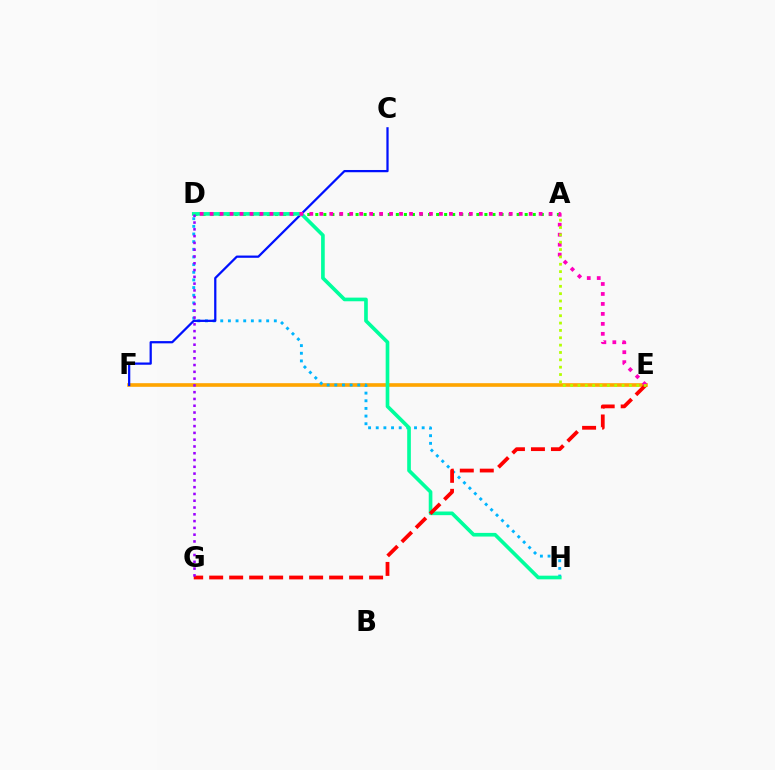{('E', 'F'): [{'color': '#ffa500', 'line_style': 'solid', 'thickness': 2.62}], ('D', 'H'): [{'color': '#00b5ff', 'line_style': 'dotted', 'thickness': 2.08}, {'color': '#00ff9d', 'line_style': 'solid', 'thickness': 2.63}], ('C', 'F'): [{'color': '#0010ff', 'line_style': 'solid', 'thickness': 1.62}], ('A', 'D'): [{'color': '#08ff00', 'line_style': 'dotted', 'thickness': 2.19}], ('E', 'G'): [{'color': '#ff0000', 'line_style': 'dashed', 'thickness': 2.72}], ('D', 'G'): [{'color': '#9b00ff', 'line_style': 'dotted', 'thickness': 1.84}], ('D', 'E'): [{'color': '#ff00bd', 'line_style': 'dotted', 'thickness': 2.71}], ('A', 'E'): [{'color': '#b3ff00', 'line_style': 'dotted', 'thickness': 2.0}]}